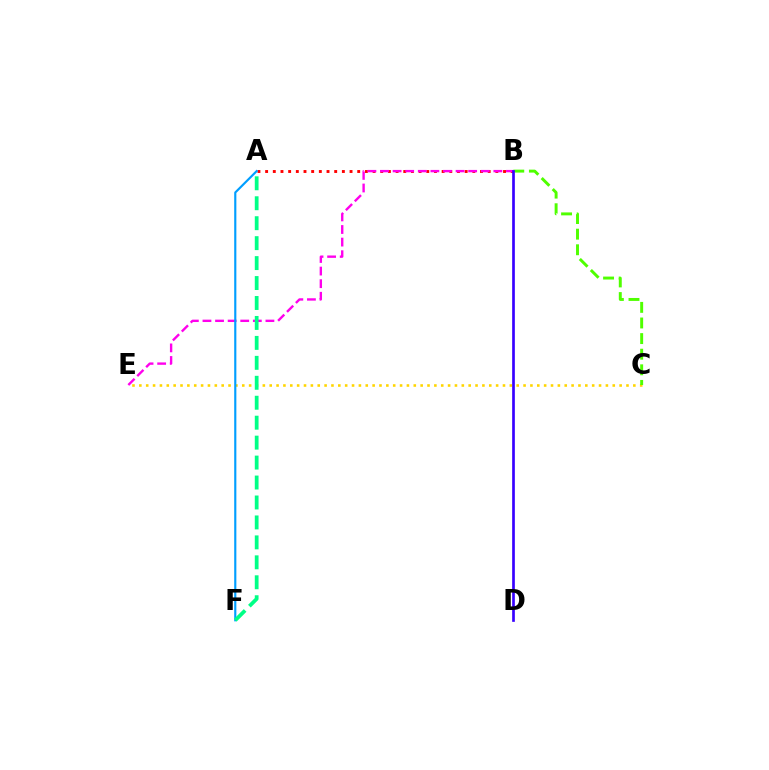{('A', 'B'): [{'color': '#ff0000', 'line_style': 'dotted', 'thickness': 2.09}], ('C', 'E'): [{'color': '#ffd500', 'line_style': 'dotted', 'thickness': 1.86}], ('B', 'E'): [{'color': '#ff00ed', 'line_style': 'dashed', 'thickness': 1.71}], ('A', 'F'): [{'color': '#009eff', 'line_style': 'solid', 'thickness': 1.55}, {'color': '#00ff86', 'line_style': 'dashed', 'thickness': 2.71}], ('B', 'C'): [{'color': '#4fff00', 'line_style': 'dashed', 'thickness': 2.12}], ('B', 'D'): [{'color': '#3700ff', 'line_style': 'solid', 'thickness': 1.93}]}